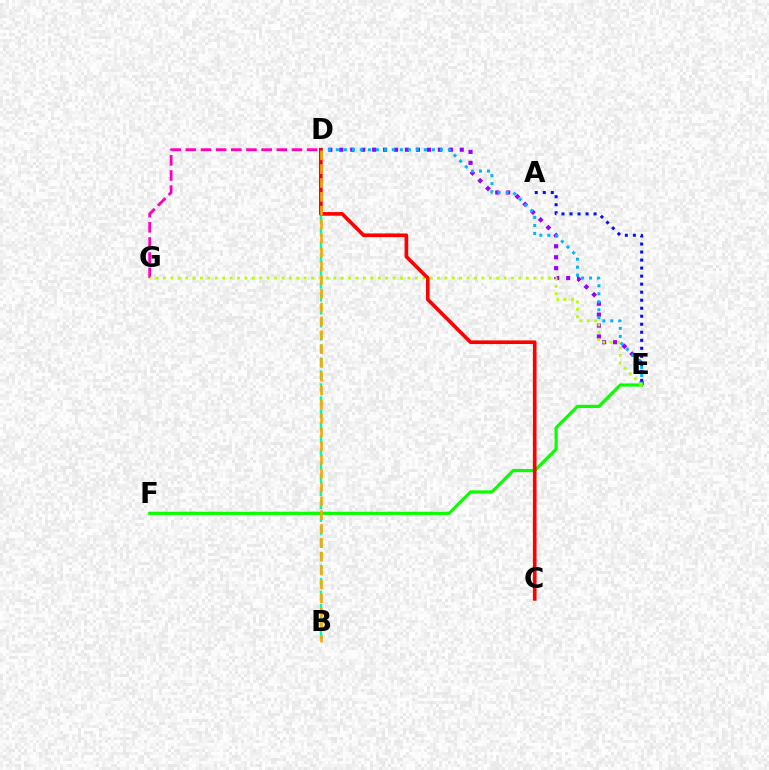{('B', 'D'): [{'color': '#00ff9d', 'line_style': 'dashed', 'thickness': 1.76}, {'color': '#ffa500', 'line_style': 'dashed', 'thickness': 1.88}], ('A', 'E'): [{'color': '#0010ff', 'line_style': 'dotted', 'thickness': 2.18}], ('D', 'G'): [{'color': '#ff00bd', 'line_style': 'dashed', 'thickness': 2.06}], ('D', 'E'): [{'color': '#9b00ff', 'line_style': 'dotted', 'thickness': 2.98}, {'color': '#00b5ff', 'line_style': 'dotted', 'thickness': 2.17}], ('E', 'F'): [{'color': '#08ff00', 'line_style': 'solid', 'thickness': 2.29}], ('E', 'G'): [{'color': '#b3ff00', 'line_style': 'dotted', 'thickness': 2.01}], ('C', 'D'): [{'color': '#ff0000', 'line_style': 'solid', 'thickness': 2.63}]}